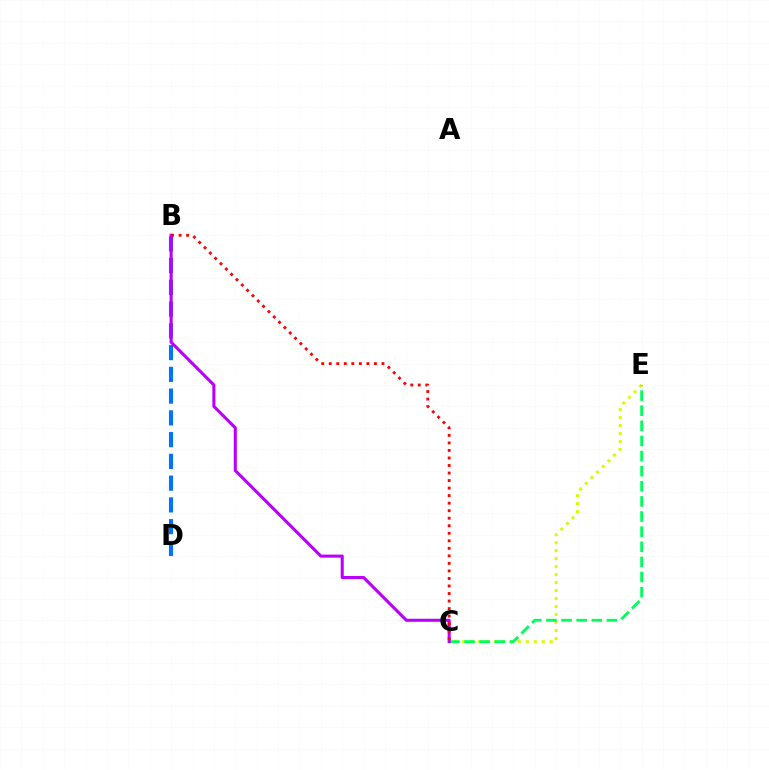{('C', 'E'): [{'color': '#d1ff00', 'line_style': 'dotted', 'thickness': 2.17}, {'color': '#00ff5c', 'line_style': 'dashed', 'thickness': 2.05}], ('B', 'D'): [{'color': '#0074ff', 'line_style': 'dashed', 'thickness': 2.96}], ('B', 'C'): [{'color': '#b900ff', 'line_style': 'solid', 'thickness': 2.21}, {'color': '#ff0000', 'line_style': 'dotted', 'thickness': 2.05}]}